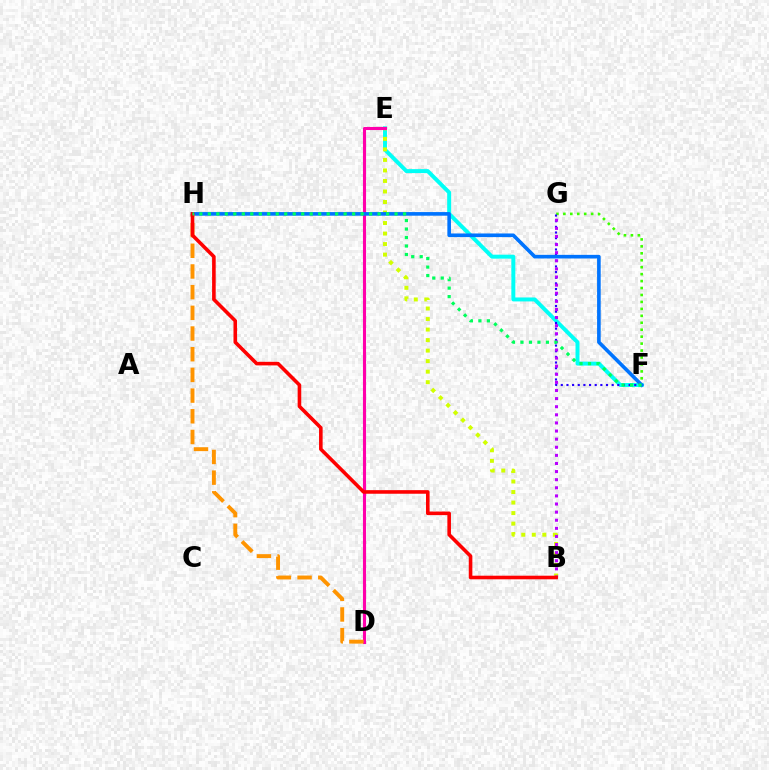{('E', 'F'): [{'color': '#00fff6', 'line_style': 'solid', 'thickness': 2.85}], ('B', 'E'): [{'color': '#d1ff00', 'line_style': 'dotted', 'thickness': 2.86}], ('D', 'E'): [{'color': '#ff00ac', 'line_style': 'solid', 'thickness': 2.22}], ('F', 'G'): [{'color': '#3dff00', 'line_style': 'dotted', 'thickness': 1.89}, {'color': '#2500ff', 'line_style': 'dotted', 'thickness': 1.54}], ('B', 'G'): [{'color': '#b900ff', 'line_style': 'dotted', 'thickness': 2.2}], ('F', 'H'): [{'color': '#0074ff', 'line_style': 'solid', 'thickness': 2.61}, {'color': '#00ff5c', 'line_style': 'dotted', 'thickness': 2.31}], ('D', 'H'): [{'color': '#ff9400', 'line_style': 'dashed', 'thickness': 2.81}], ('B', 'H'): [{'color': '#ff0000', 'line_style': 'solid', 'thickness': 2.59}]}